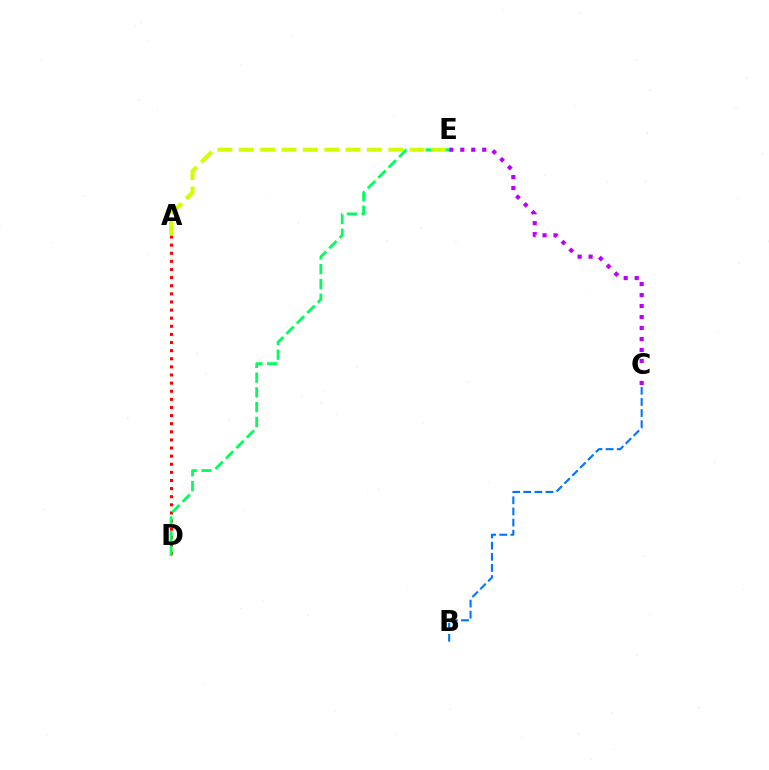{('A', 'D'): [{'color': '#ff0000', 'line_style': 'dotted', 'thickness': 2.2}], ('D', 'E'): [{'color': '#00ff5c', 'line_style': 'dashed', 'thickness': 2.0}], ('A', 'E'): [{'color': '#d1ff00', 'line_style': 'dashed', 'thickness': 2.9}], ('C', 'E'): [{'color': '#b900ff', 'line_style': 'dotted', 'thickness': 2.98}], ('B', 'C'): [{'color': '#0074ff', 'line_style': 'dashed', 'thickness': 1.51}]}